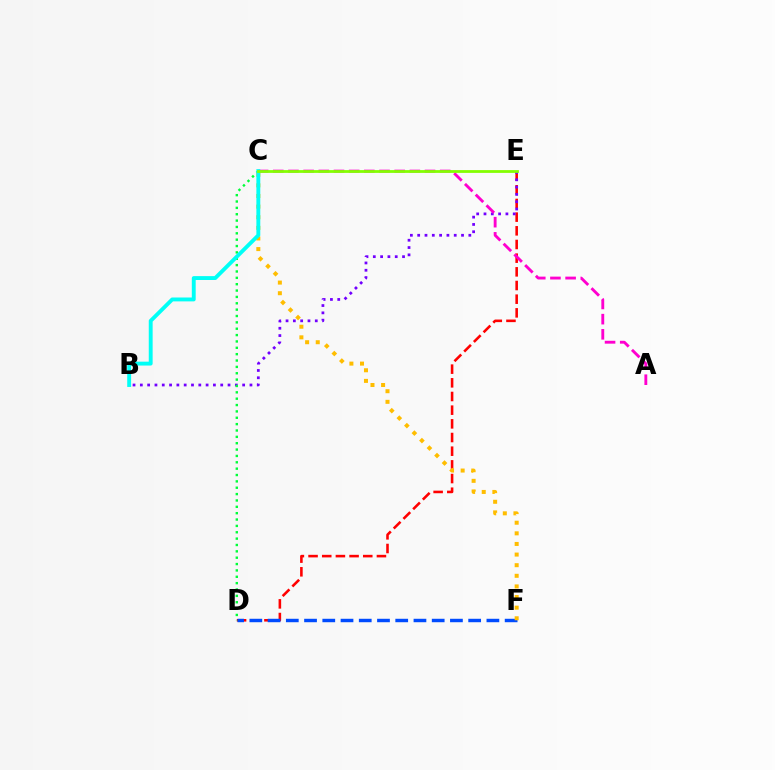{('D', 'E'): [{'color': '#ff0000', 'line_style': 'dashed', 'thickness': 1.86}], ('B', 'E'): [{'color': '#7200ff', 'line_style': 'dotted', 'thickness': 1.99}], ('D', 'F'): [{'color': '#004bff', 'line_style': 'dashed', 'thickness': 2.48}], ('A', 'C'): [{'color': '#ff00cf', 'line_style': 'dashed', 'thickness': 2.06}], ('C', 'D'): [{'color': '#00ff39', 'line_style': 'dotted', 'thickness': 1.73}], ('C', 'F'): [{'color': '#ffbd00', 'line_style': 'dotted', 'thickness': 2.88}], ('B', 'C'): [{'color': '#00fff6', 'line_style': 'solid', 'thickness': 2.8}], ('C', 'E'): [{'color': '#84ff00', 'line_style': 'solid', 'thickness': 2.0}]}